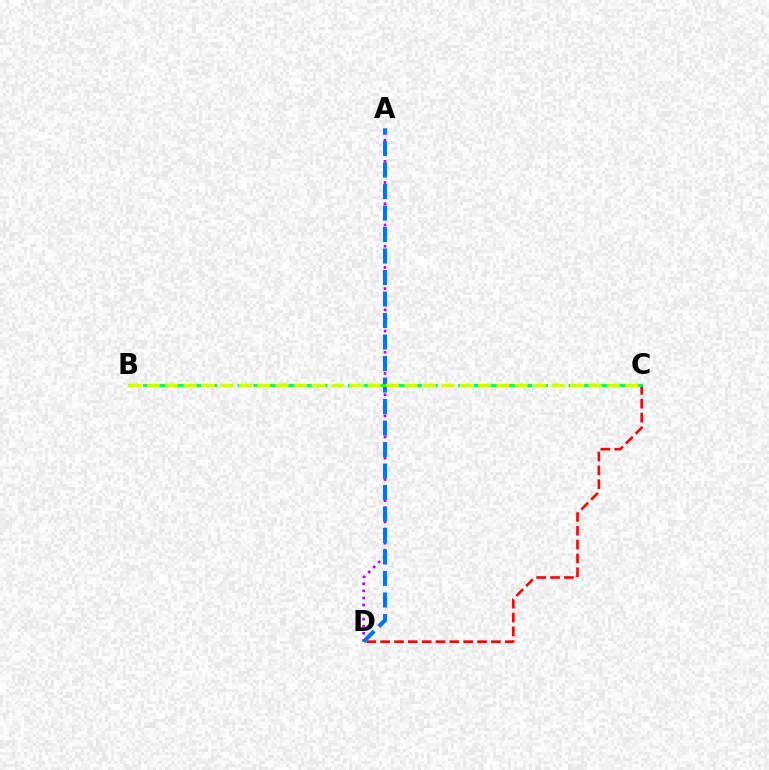{('C', 'D'): [{'color': '#ff0000', 'line_style': 'dashed', 'thickness': 1.88}], ('A', 'D'): [{'color': '#b900ff', 'line_style': 'dotted', 'thickness': 1.92}, {'color': '#0074ff', 'line_style': 'dashed', 'thickness': 2.92}], ('B', 'C'): [{'color': '#00ff5c', 'line_style': 'dashed', 'thickness': 2.14}, {'color': '#d1ff00', 'line_style': 'dashed', 'thickness': 2.5}]}